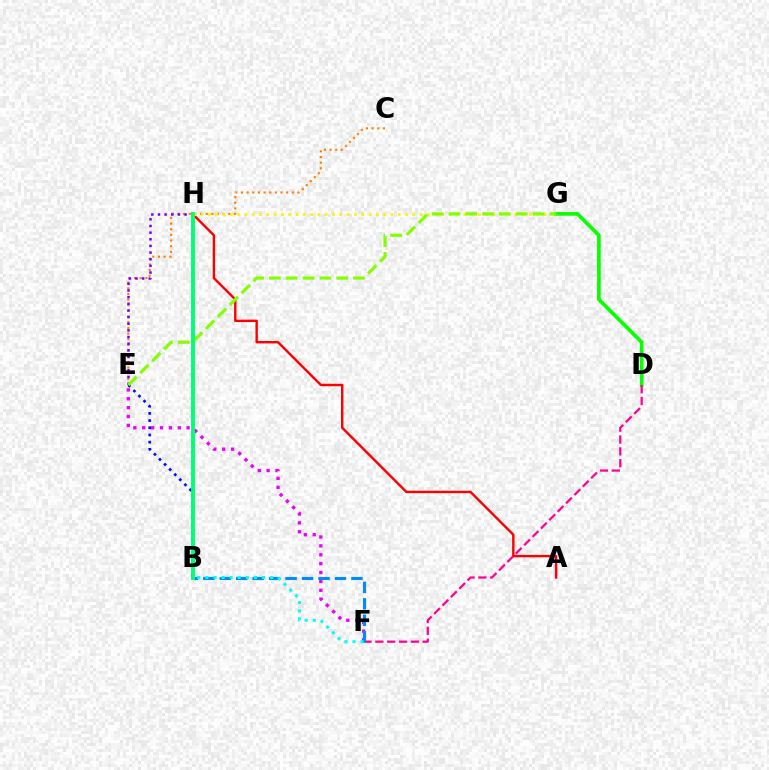{('B', 'E'): [{'color': '#0010ff', 'line_style': 'dotted', 'thickness': 1.95}], ('D', 'G'): [{'color': '#08ff00', 'line_style': 'solid', 'thickness': 2.63}], ('C', 'E'): [{'color': '#ff7c00', 'line_style': 'dotted', 'thickness': 1.54}], ('A', 'H'): [{'color': '#ff0000', 'line_style': 'solid', 'thickness': 1.74}], ('D', 'F'): [{'color': '#ff0094', 'line_style': 'dashed', 'thickness': 1.61}], ('E', 'F'): [{'color': '#ee00ff', 'line_style': 'dotted', 'thickness': 2.41}], ('G', 'H'): [{'color': '#fcf500', 'line_style': 'dotted', 'thickness': 1.98}], ('E', 'H'): [{'color': '#7200ff', 'line_style': 'dotted', 'thickness': 1.81}], ('B', 'F'): [{'color': '#008cff', 'line_style': 'dashed', 'thickness': 2.24}, {'color': '#00fff6', 'line_style': 'dotted', 'thickness': 2.2}], ('E', 'G'): [{'color': '#84ff00', 'line_style': 'dashed', 'thickness': 2.28}], ('B', 'H'): [{'color': '#00ff74', 'line_style': 'solid', 'thickness': 2.81}]}